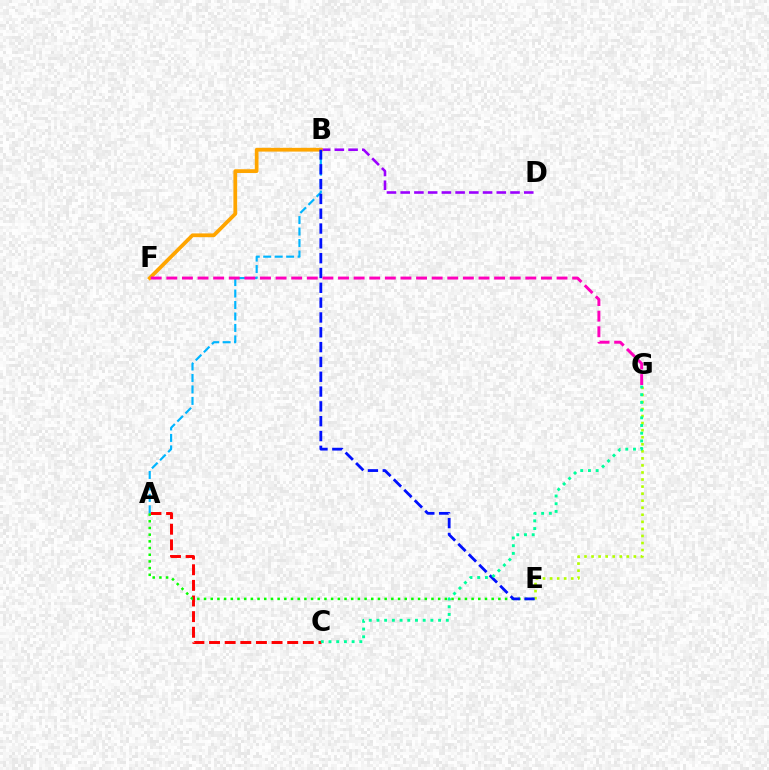{('A', 'C'): [{'color': '#ff0000', 'line_style': 'dashed', 'thickness': 2.12}], ('E', 'G'): [{'color': '#b3ff00', 'line_style': 'dotted', 'thickness': 1.92}], ('A', 'B'): [{'color': '#00b5ff', 'line_style': 'dashed', 'thickness': 1.56}], ('B', 'D'): [{'color': '#9b00ff', 'line_style': 'dashed', 'thickness': 1.86}], ('B', 'F'): [{'color': '#ffa500', 'line_style': 'solid', 'thickness': 2.69}], ('A', 'E'): [{'color': '#08ff00', 'line_style': 'dotted', 'thickness': 1.82}], ('B', 'E'): [{'color': '#0010ff', 'line_style': 'dashed', 'thickness': 2.01}], ('C', 'G'): [{'color': '#00ff9d', 'line_style': 'dotted', 'thickness': 2.09}], ('F', 'G'): [{'color': '#ff00bd', 'line_style': 'dashed', 'thickness': 2.12}]}